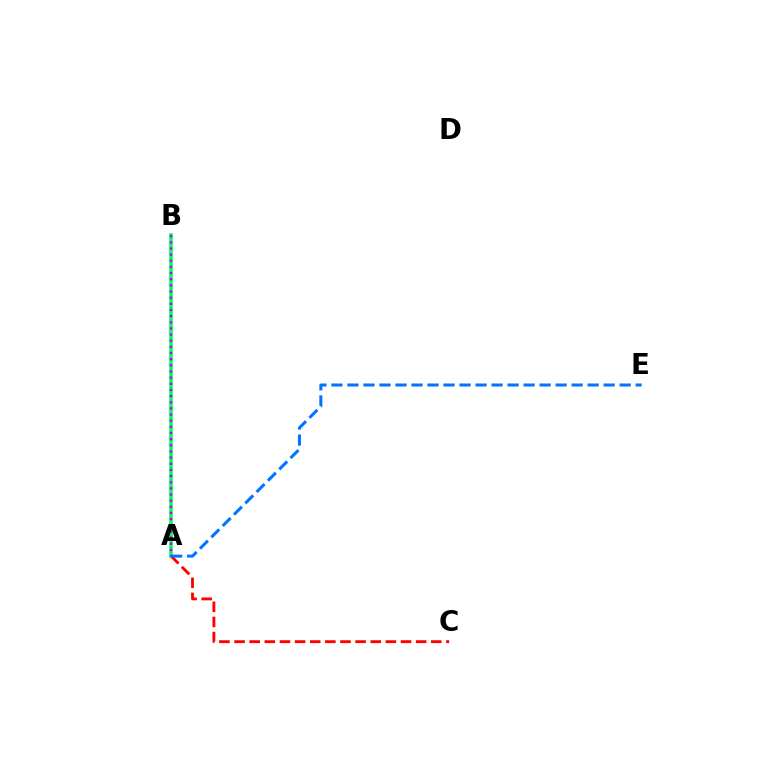{('A', 'B'): [{'color': '#d1ff00', 'line_style': 'dotted', 'thickness': 1.51}, {'color': '#00ff5c', 'line_style': 'solid', 'thickness': 2.59}, {'color': '#b900ff', 'line_style': 'dotted', 'thickness': 1.67}], ('A', 'C'): [{'color': '#ff0000', 'line_style': 'dashed', 'thickness': 2.06}], ('A', 'E'): [{'color': '#0074ff', 'line_style': 'dashed', 'thickness': 2.18}]}